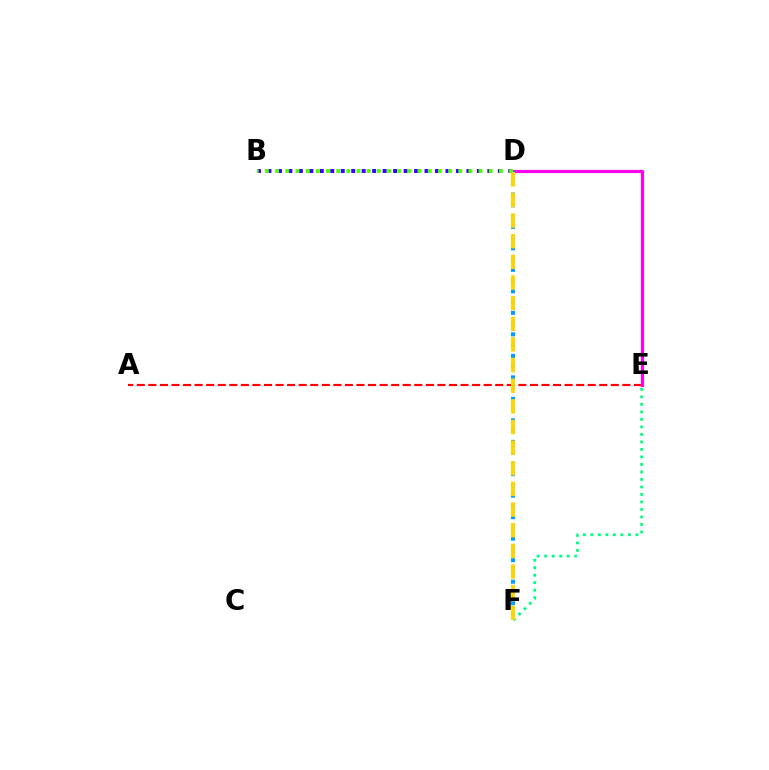{('B', 'D'): [{'color': '#3700ff', 'line_style': 'dotted', 'thickness': 2.85}, {'color': '#4fff00', 'line_style': 'dotted', 'thickness': 2.76}], ('A', 'E'): [{'color': '#ff0000', 'line_style': 'dashed', 'thickness': 1.57}], ('E', 'F'): [{'color': '#00ff86', 'line_style': 'dotted', 'thickness': 2.04}], ('D', 'E'): [{'color': '#ff00ed', 'line_style': 'solid', 'thickness': 2.27}], ('D', 'F'): [{'color': '#009eff', 'line_style': 'dotted', 'thickness': 2.92}, {'color': '#ffd500', 'line_style': 'dashed', 'thickness': 2.8}]}